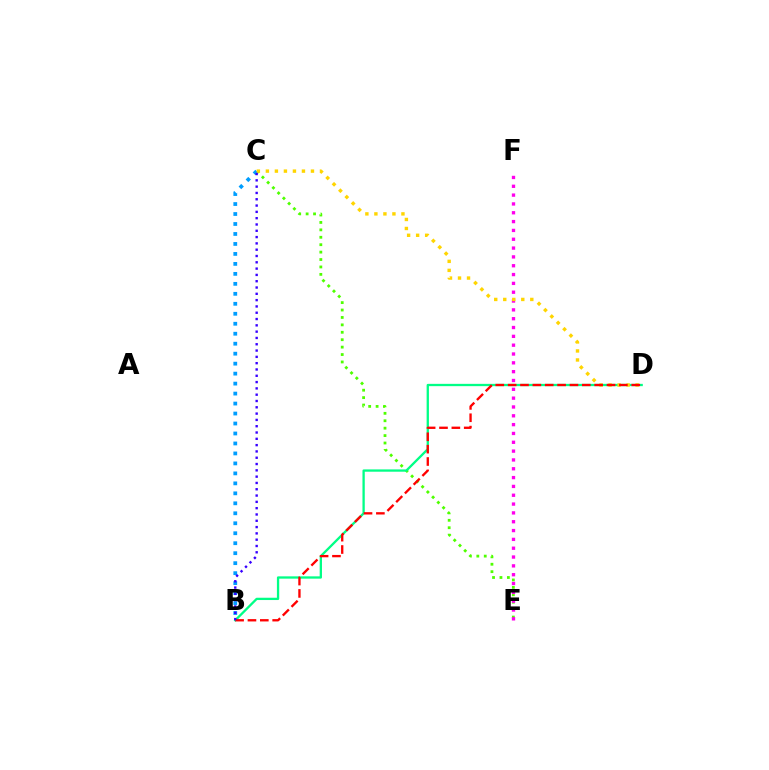{('C', 'E'): [{'color': '#4fff00', 'line_style': 'dotted', 'thickness': 2.02}], ('B', 'C'): [{'color': '#009eff', 'line_style': 'dotted', 'thickness': 2.71}, {'color': '#3700ff', 'line_style': 'dotted', 'thickness': 1.71}], ('E', 'F'): [{'color': '#ff00ed', 'line_style': 'dotted', 'thickness': 2.4}], ('B', 'D'): [{'color': '#00ff86', 'line_style': 'solid', 'thickness': 1.66}, {'color': '#ff0000', 'line_style': 'dashed', 'thickness': 1.68}], ('C', 'D'): [{'color': '#ffd500', 'line_style': 'dotted', 'thickness': 2.45}]}